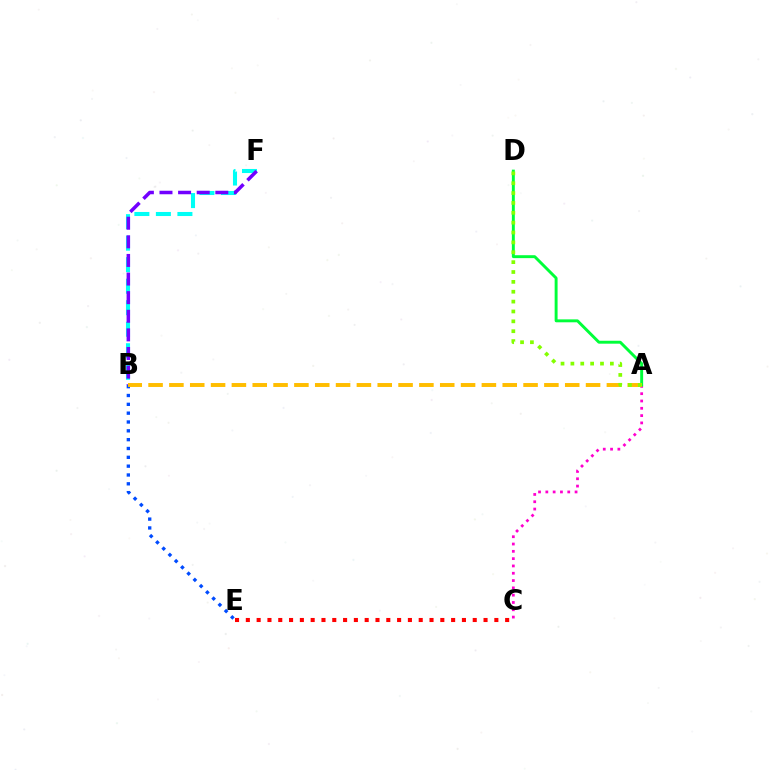{('B', 'F'): [{'color': '#00fff6', 'line_style': 'dashed', 'thickness': 2.92}, {'color': '#7200ff', 'line_style': 'dashed', 'thickness': 2.53}], ('B', 'E'): [{'color': '#004bff', 'line_style': 'dotted', 'thickness': 2.4}], ('A', 'C'): [{'color': '#ff00cf', 'line_style': 'dotted', 'thickness': 1.98}], ('A', 'D'): [{'color': '#00ff39', 'line_style': 'solid', 'thickness': 2.11}, {'color': '#84ff00', 'line_style': 'dotted', 'thickness': 2.68}], ('A', 'B'): [{'color': '#ffbd00', 'line_style': 'dashed', 'thickness': 2.83}], ('C', 'E'): [{'color': '#ff0000', 'line_style': 'dotted', 'thickness': 2.94}]}